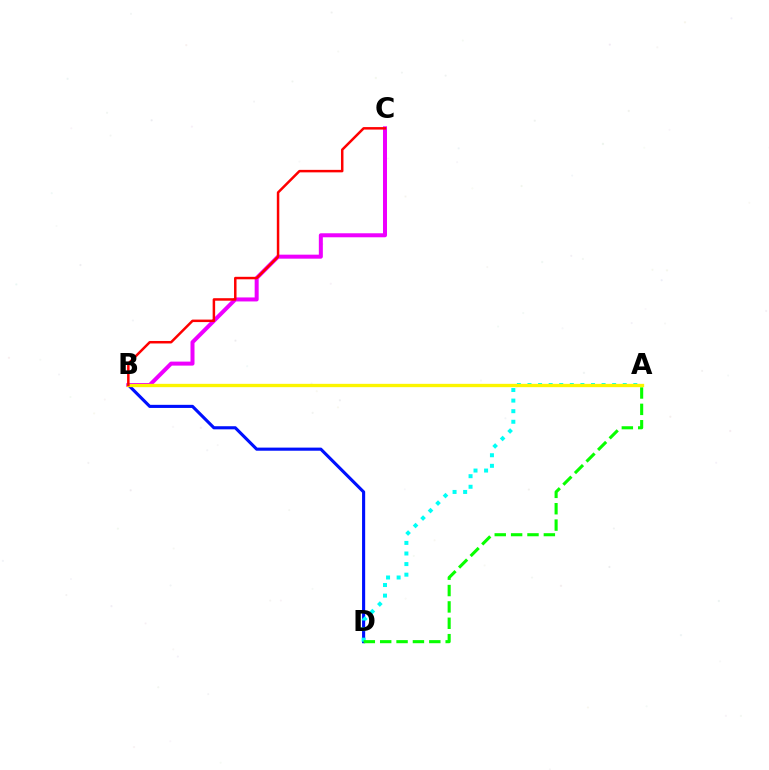{('B', 'D'): [{'color': '#0010ff', 'line_style': 'solid', 'thickness': 2.24}], ('B', 'C'): [{'color': '#ee00ff', 'line_style': 'solid', 'thickness': 2.88}, {'color': '#ff0000', 'line_style': 'solid', 'thickness': 1.79}], ('A', 'D'): [{'color': '#00fff6', 'line_style': 'dotted', 'thickness': 2.88}, {'color': '#08ff00', 'line_style': 'dashed', 'thickness': 2.22}], ('A', 'B'): [{'color': '#fcf500', 'line_style': 'solid', 'thickness': 2.4}]}